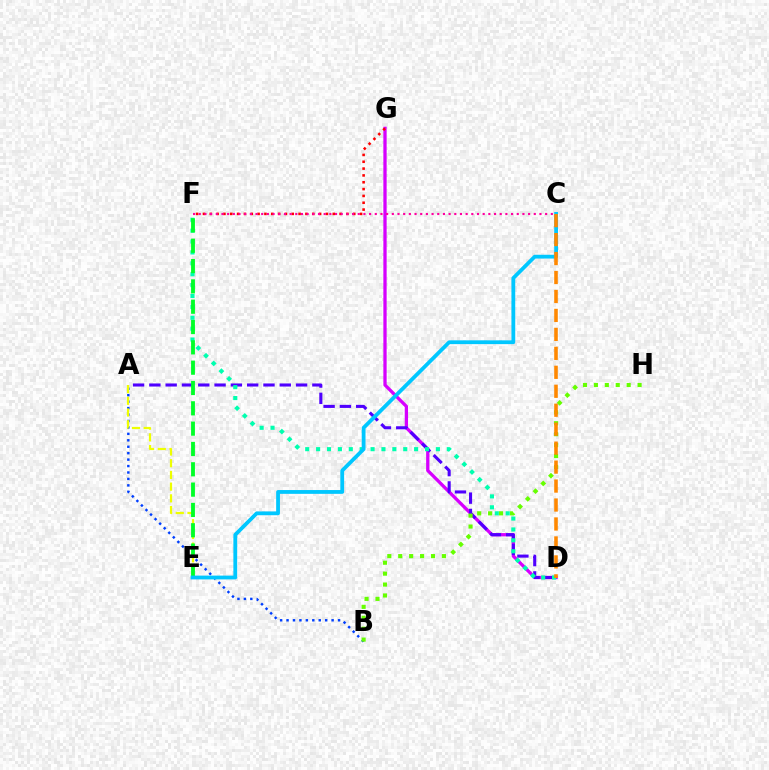{('A', 'B'): [{'color': '#003fff', 'line_style': 'dotted', 'thickness': 1.75}], ('A', 'E'): [{'color': '#eeff00', 'line_style': 'dashed', 'thickness': 1.59}], ('D', 'G'): [{'color': '#d600ff', 'line_style': 'solid', 'thickness': 2.36}], ('A', 'D'): [{'color': '#4f00ff', 'line_style': 'dashed', 'thickness': 2.21}], ('B', 'H'): [{'color': '#66ff00', 'line_style': 'dotted', 'thickness': 2.97}], ('F', 'G'): [{'color': '#ff0000', 'line_style': 'dotted', 'thickness': 1.86}], ('D', 'F'): [{'color': '#00ffaf', 'line_style': 'dotted', 'thickness': 2.96}], ('E', 'F'): [{'color': '#00ff27', 'line_style': 'dashed', 'thickness': 2.76}], ('C', 'E'): [{'color': '#00c7ff', 'line_style': 'solid', 'thickness': 2.73}], ('C', 'F'): [{'color': '#ff00a0', 'line_style': 'dotted', 'thickness': 1.54}], ('C', 'D'): [{'color': '#ff8800', 'line_style': 'dashed', 'thickness': 2.58}]}